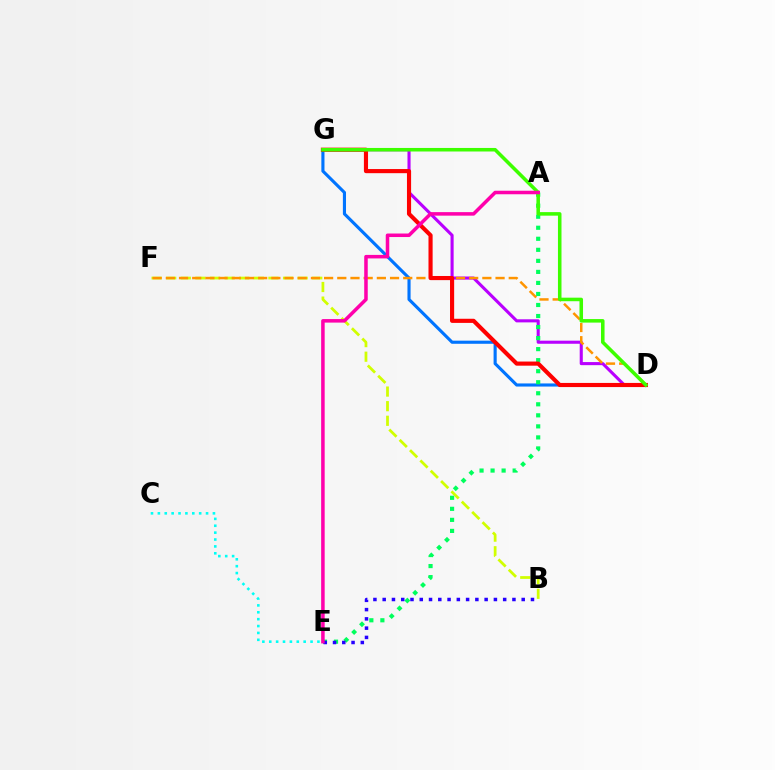{('D', 'G'): [{'color': '#b900ff', 'line_style': 'solid', 'thickness': 2.22}, {'color': '#0074ff', 'line_style': 'solid', 'thickness': 2.25}, {'color': '#ff0000', 'line_style': 'solid', 'thickness': 2.98}, {'color': '#3dff00', 'line_style': 'solid', 'thickness': 2.55}], ('B', 'F'): [{'color': '#d1ff00', 'line_style': 'dashed', 'thickness': 1.98}], ('D', 'F'): [{'color': '#ff9400', 'line_style': 'dashed', 'thickness': 1.79}], ('A', 'E'): [{'color': '#00ff5c', 'line_style': 'dotted', 'thickness': 3.0}, {'color': '#ff00ac', 'line_style': 'solid', 'thickness': 2.54}], ('B', 'E'): [{'color': '#2500ff', 'line_style': 'dotted', 'thickness': 2.52}], ('C', 'E'): [{'color': '#00fff6', 'line_style': 'dotted', 'thickness': 1.87}]}